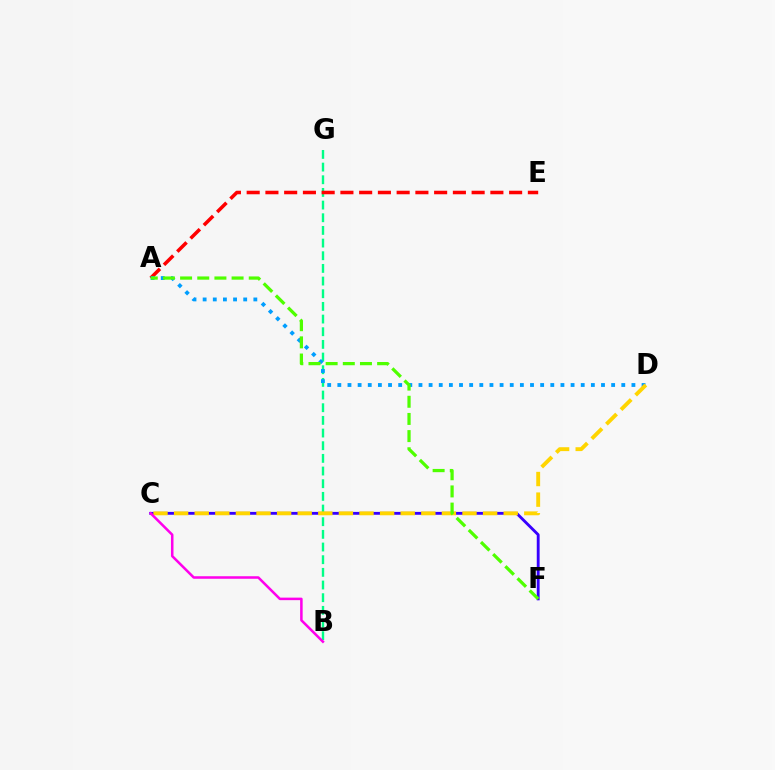{('B', 'G'): [{'color': '#00ff86', 'line_style': 'dashed', 'thickness': 1.72}], ('A', 'E'): [{'color': '#ff0000', 'line_style': 'dashed', 'thickness': 2.55}], ('C', 'F'): [{'color': '#3700ff', 'line_style': 'solid', 'thickness': 2.06}], ('A', 'D'): [{'color': '#009eff', 'line_style': 'dotted', 'thickness': 2.76}], ('C', 'D'): [{'color': '#ffd500', 'line_style': 'dashed', 'thickness': 2.8}], ('B', 'C'): [{'color': '#ff00ed', 'line_style': 'solid', 'thickness': 1.82}], ('A', 'F'): [{'color': '#4fff00', 'line_style': 'dashed', 'thickness': 2.33}]}